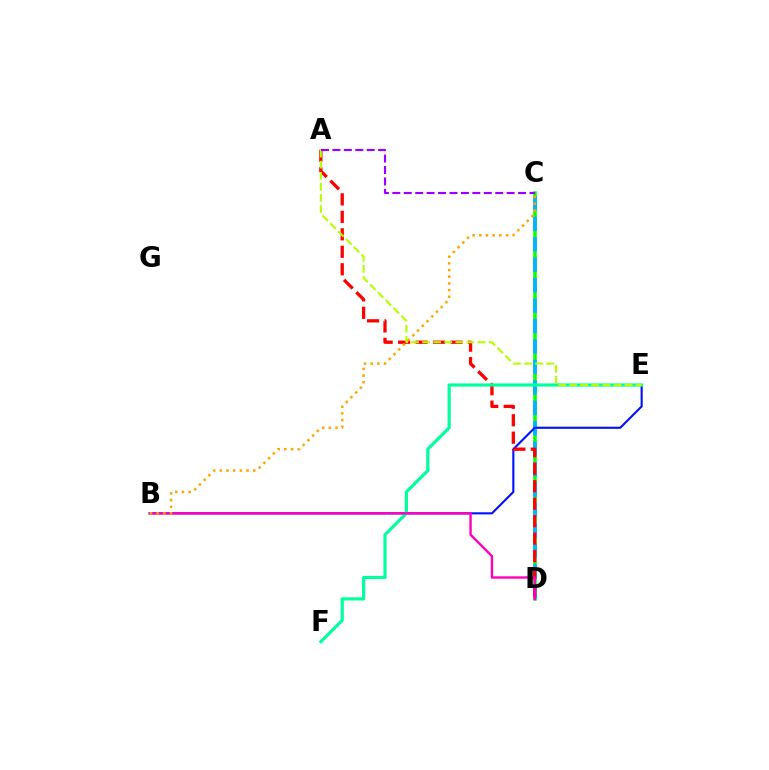{('C', 'D'): [{'color': '#08ff00', 'line_style': 'solid', 'thickness': 2.52}, {'color': '#00b5ff', 'line_style': 'dashed', 'thickness': 2.78}], ('B', 'E'): [{'color': '#0010ff', 'line_style': 'solid', 'thickness': 1.52}], ('A', 'D'): [{'color': '#ff0000', 'line_style': 'dashed', 'thickness': 2.37}], ('E', 'F'): [{'color': '#00ff9d', 'line_style': 'solid', 'thickness': 2.29}], ('B', 'D'): [{'color': '#ff00bd', 'line_style': 'solid', 'thickness': 1.72}], ('A', 'E'): [{'color': '#b3ff00', 'line_style': 'dashed', 'thickness': 1.51}], ('B', 'C'): [{'color': '#ffa500', 'line_style': 'dotted', 'thickness': 1.81}], ('A', 'C'): [{'color': '#9b00ff', 'line_style': 'dashed', 'thickness': 1.55}]}